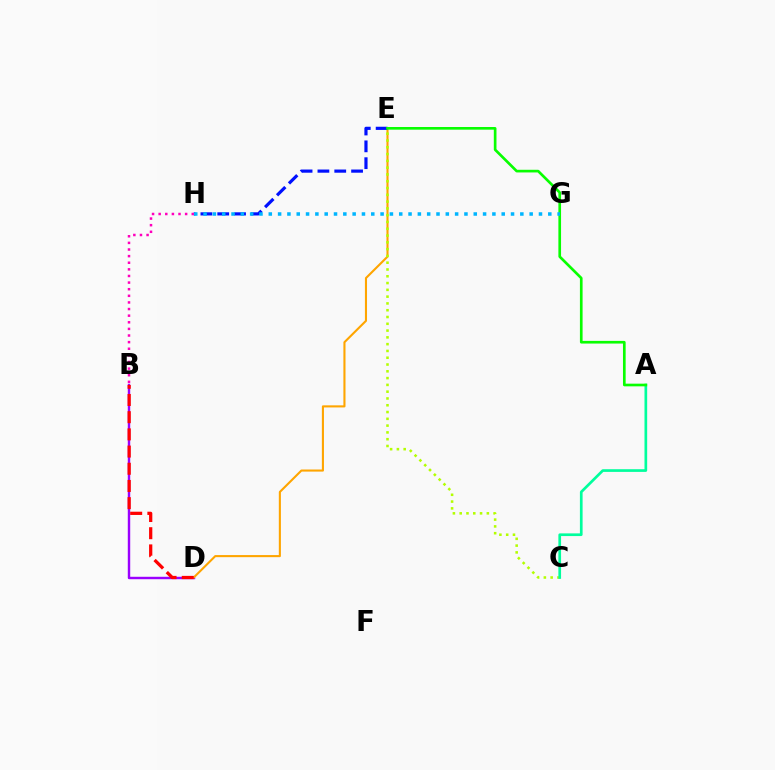{('B', 'D'): [{'color': '#9b00ff', 'line_style': 'solid', 'thickness': 1.75}, {'color': '#ff0000', 'line_style': 'dashed', 'thickness': 2.34}], ('D', 'E'): [{'color': '#ffa500', 'line_style': 'solid', 'thickness': 1.51}], ('C', 'E'): [{'color': '#b3ff00', 'line_style': 'dotted', 'thickness': 1.84}], ('A', 'C'): [{'color': '#00ff9d', 'line_style': 'solid', 'thickness': 1.94}], ('E', 'H'): [{'color': '#0010ff', 'line_style': 'dashed', 'thickness': 2.29}], ('A', 'E'): [{'color': '#08ff00', 'line_style': 'solid', 'thickness': 1.92}], ('G', 'H'): [{'color': '#00b5ff', 'line_style': 'dotted', 'thickness': 2.53}], ('B', 'H'): [{'color': '#ff00bd', 'line_style': 'dotted', 'thickness': 1.8}]}